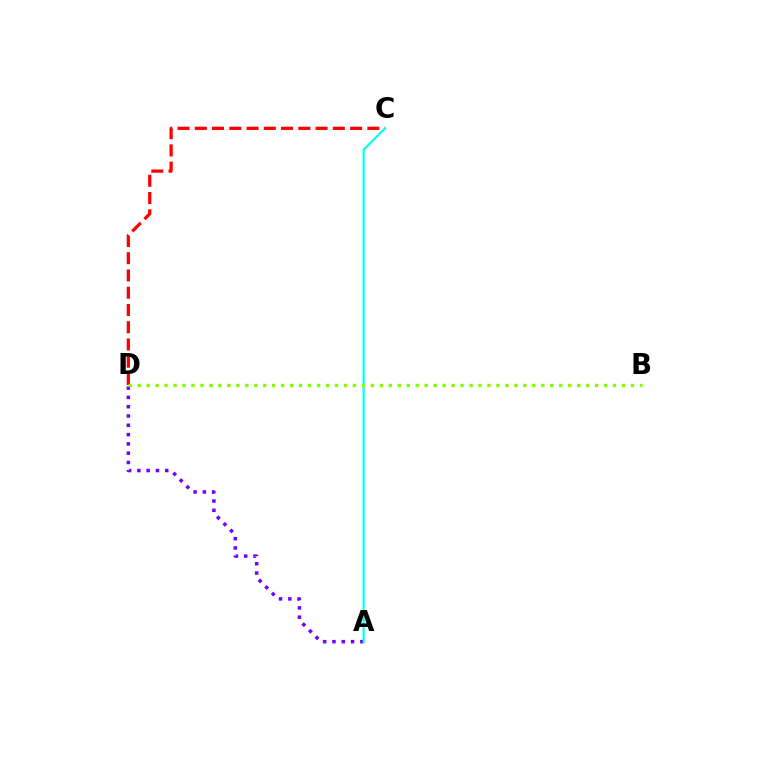{('C', 'D'): [{'color': '#ff0000', 'line_style': 'dashed', 'thickness': 2.34}], ('A', 'D'): [{'color': '#7200ff', 'line_style': 'dotted', 'thickness': 2.53}], ('A', 'C'): [{'color': '#00fff6', 'line_style': 'solid', 'thickness': 1.57}], ('B', 'D'): [{'color': '#84ff00', 'line_style': 'dotted', 'thickness': 2.44}]}